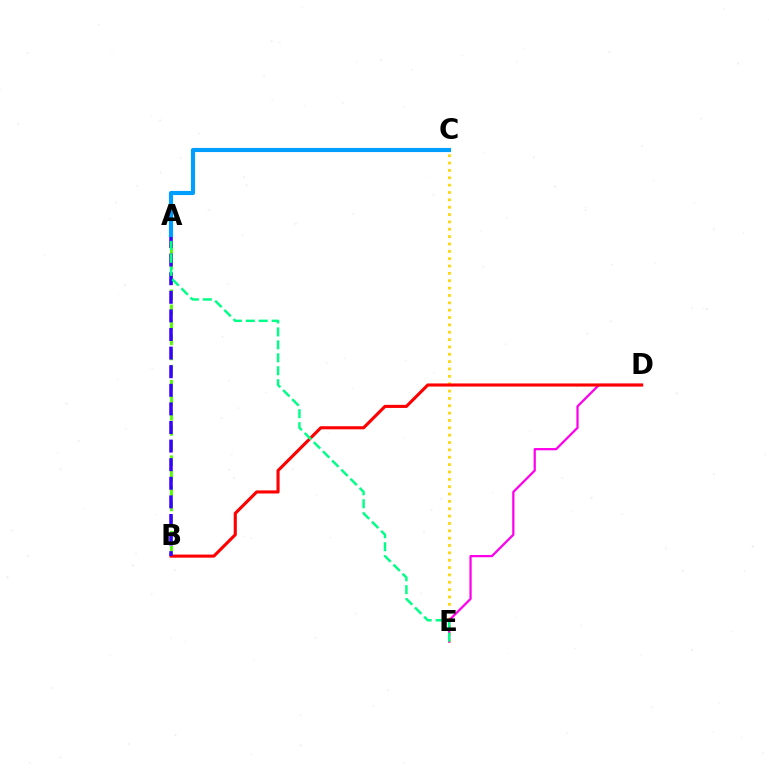{('A', 'B'): [{'color': '#4fff00', 'line_style': 'dashed', 'thickness': 2.05}, {'color': '#3700ff', 'line_style': 'dashed', 'thickness': 2.53}], ('C', 'E'): [{'color': '#ffd500', 'line_style': 'dotted', 'thickness': 2.0}], ('D', 'E'): [{'color': '#ff00ed', 'line_style': 'solid', 'thickness': 1.62}], ('B', 'D'): [{'color': '#ff0000', 'line_style': 'solid', 'thickness': 2.23}], ('A', 'E'): [{'color': '#00ff86', 'line_style': 'dashed', 'thickness': 1.76}], ('A', 'C'): [{'color': '#009eff', 'line_style': 'solid', 'thickness': 2.97}]}